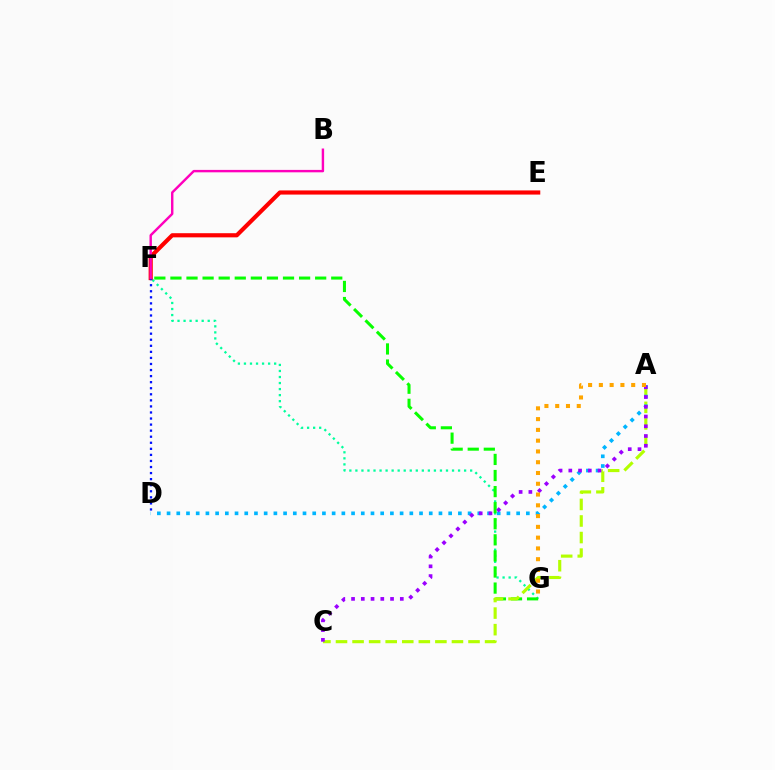{('F', 'G'): [{'color': '#00ff9d', 'line_style': 'dotted', 'thickness': 1.64}, {'color': '#08ff00', 'line_style': 'dashed', 'thickness': 2.18}], ('E', 'F'): [{'color': '#ff0000', 'line_style': 'solid', 'thickness': 2.99}], ('A', 'C'): [{'color': '#b3ff00', 'line_style': 'dashed', 'thickness': 2.25}, {'color': '#9b00ff', 'line_style': 'dotted', 'thickness': 2.65}], ('A', 'D'): [{'color': '#00b5ff', 'line_style': 'dotted', 'thickness': 2.64}], ('D', 'F'): [{'color': '#0010ff', 'line_style': 'dotted', 'thickness': 1.65}], ('B', 'F'): [{'color': '#ff00bd', 'line_style': 'solid', 'thickness': 1.74}], ('A', 'G'): [{'color': '#ffa500', 'line_style': 'dotted', 'thickness': 2.93}]}